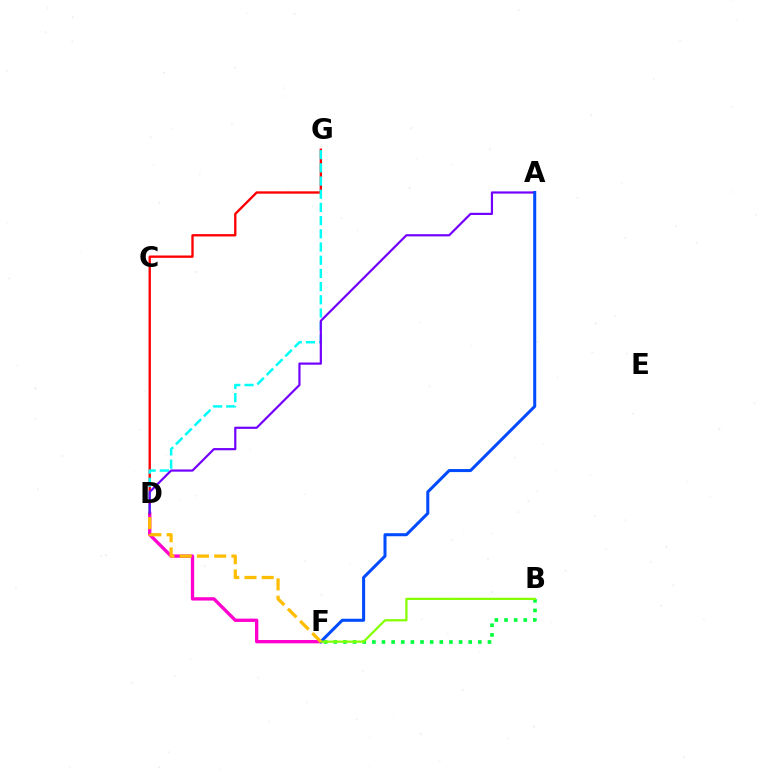{('B', 'F'): [{'color': '#00ff39', 'line_style': 'dotted', 'thickness': 2.62}, {'color': '#84ff00', 'line_style': 'solid', 'thickness': 1.61}], ('D', 'F'): [{'color': '#ff00cf', 'line_style': 'solid', 'thickness': 2.4}, {'color': '#ffbd00', 'line_style': 'dashed', 'thickness': 2.34}], ('D', 'G'): [{'color': '#ff0000', 'line_style': 'solid', 'thickness': 1.7}, {'color': '#00fff6', 'line_style': 'dashed', 'thickness': 1.79}], ('A', 'D'): [{'color': '#7200ff', 'line_style': 'solid', 'thickness': 1.58}], ('A', 'F'): [{'color': '#004bff', 'line_style': 'solid', 'thickness': 2.18}]}